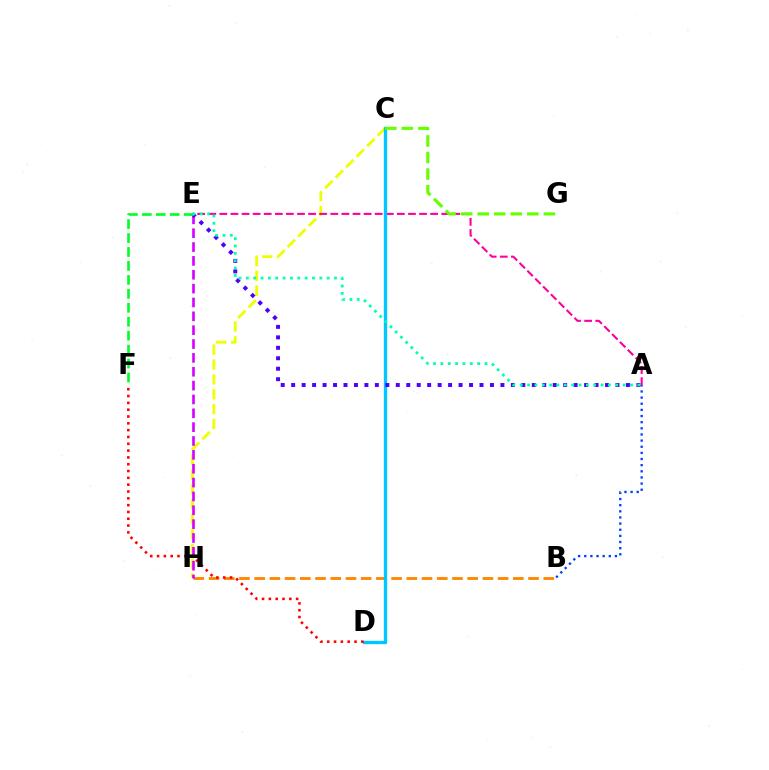{('B', 'H'): [{'color': '#ff8800', 'line_style': 'dashed', 'thickness': 2.07}], ('A', 'B'): [{'color': '#003fff', 'line_style': 'dotted', 'thickness': 1.67}], ('C', 'H'): [{'color': '#eeff00', 'line_style': 'dashed', 'thickness': 2.02}], ('A', 'E'): [{'color': '#ff00a0', 'line_style': 'dashed', 'thickness': 1.51}, {'color': '#4f00ff', 'line_style': 'dotted', 'thickness': 2.84}, {'color': '#00ffaf', 'line_style': 'dotted', 'thickness': 2.0}], ('C', 'D'): [{'color': '#00c7ff', 'line_style': 'solid', 'thickness': 2.42}], ('E', 'H'): [{'color': '#d600ff', 'line_style': 'dashed', 'thickness': 1.88}], ('C', 'G'): [{'color': '#66ff00', 'line_style': 'dashed', 'thickness': 2.25}], ('E', 'F'): [{'color': '#00ff27', 'line_style': 'dashed', 'thickness': 1.89}], ('D', 'F'): [{'color': '#ff0000', 'line_style': 'dotted', 'thickness': 1.85}]}